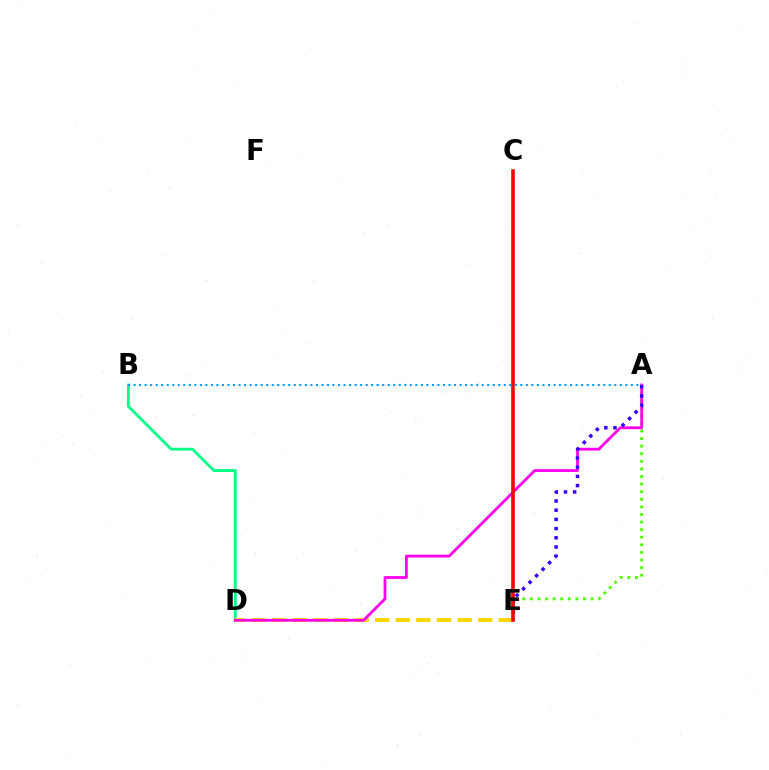{('B', 'D'): [{'color': '#00ff86', 'line_style': 'solid', 'thickness': 2.03}], ('D', 'E'): [{'color': '#ffd500', 'line_style': 'dashed', 'thickness': 2.8}], ('A', 'E'): [{'color': '#4fff00', 'line_style': 'dotted', 'thickness': 2.06}, {'color': '#3700ff', 'line_style': 'dotted', 'thickness': 2.5}], ('A', 'D'): [{'color': '#ff00ed', 'line_style': 'solid', 'thickness': 2.01}], ('C', 'E'): [{'color': '#ff0000', 'line_style': 'solid', 'thickness': 2.6}], ('A', 'B'): [{'color': '#009eff', 'line_style': 'dotted', 'thickness': 1.5}]}